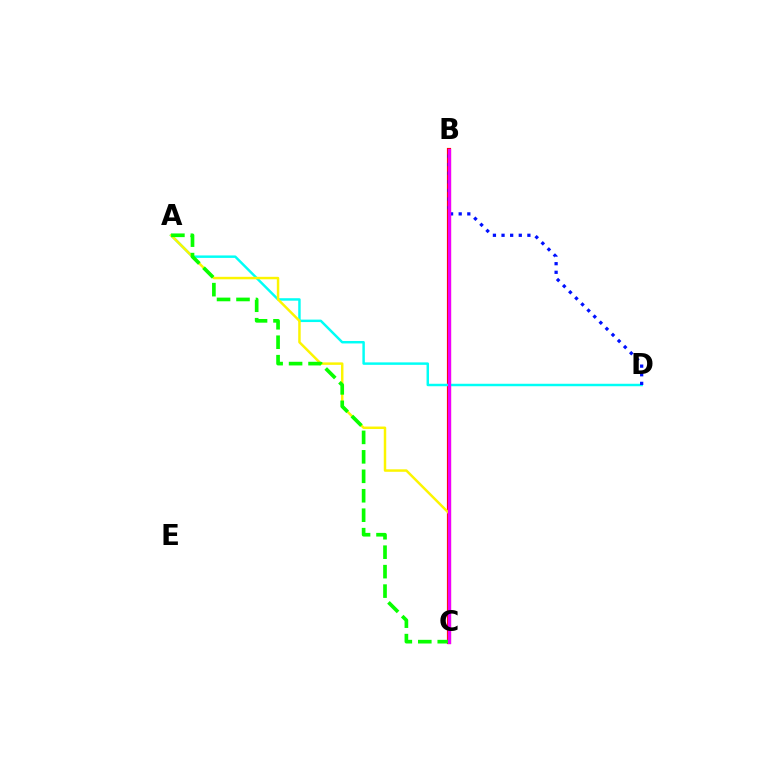{('B', 'C'): [{'color': '#ff0000', 'line_style': 'solid', 'thickness': 3.0}, {'color': '#ee00ff', 'line_style': 'solid', 'thickness': 2.33}], ('A', 'D'): [{'color': '#00fff6', 'line_style': 'solid', 'thickness': 1.77}], ('B', 'D'): [{'color': '#0010ff', 'line_style': 'dotted', 'thickness': 2.34}], ('A', 'C'): [{'color': '#fcf500', 'line_style': 'solid', 'thickness': 1.78}, {'color': '#08ff00', 'line_style': 'dashed', 'thickness': 2.64}]}